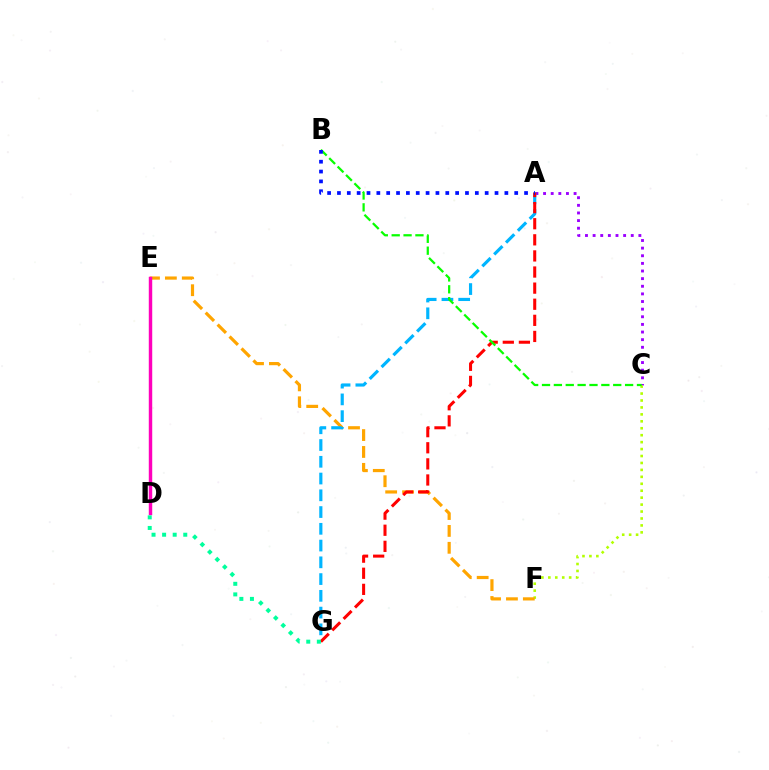{('A', 'C'): [{'color': '#9b00ff', 'line_style': 'dotted', 'thickness': 2.07}], ('C', 'F'): [{'color': '#b3ff00', 'line_style': 'dotted', 'thickness': 1.89}], ('E', 'F'): [{'color': '#ffa500', 'line_style': 'dashed', 'thickness': 2.29}], ('A', 'G'): [{'color': '#00b5ff', 'line_style': 'dashed', 'thickness': 2.28}, {'color': '#ff0000', 'line_style': 'dashed', 'thickness': 2.19}], ('D', 'E'): [{'color': '#ff00bd', 'line_style': 'solid', 'thickness': 2.48}], ('D', 'G'): [{'color': '#00ff9d', 'line_style': 'dotted', 'thickness': 2.87}], ('B', 'C'): [{'color': '#08ff00', 'line_style': 'dashed', 'thickness': 1.61}], ('A', 'B'): [{'color': '#0010ff', 'line_style': 'dotted', 'thickness': 2.68}]}